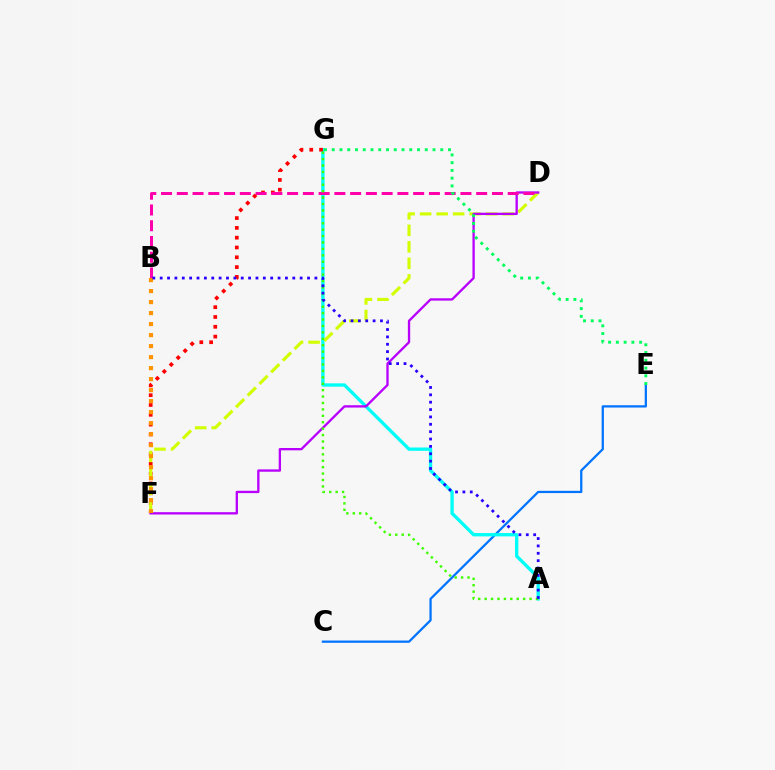{('C', 'E'): [{'color': '#0074ff', 'line_style': 'solid', 'thickness': 1.63}], ('A', 'G'): [{'color': '#00fff6', 'line_style': 'solid', 'thickness': 2.4}, {'color': '#3dff00', 'line_style': 'dotted', 'thickness': 1.74}], ('F', 'G'): [{'color': '#ff0000', 'line_style': 'dotted', 'thickness': 2.66}], ('D', 'F'): [{'color': '#d1ff00', 'line_style': 'dashed', 'thickness': 2.24}, {'color': '#b900ff', 'line_style': 'solid', 'thickness': 1.68}], ('B', 'D'): [{'color': '#ff00ac', 'line_style': 'dashed', 'thickness': 2.14}], ('B', 'F'): [{'color': '#ff9400', 'line_style': 'dotted', 'thickness': 2.99}], ('E', 'G'): [{'color': '#00ff5c', 'line_style': 'dotted', 'thickness': 2.11}], ('A', 'B'): [{'color': '#2500ff', 'line_style': 'dotted', 'thickness': 2.0}]}